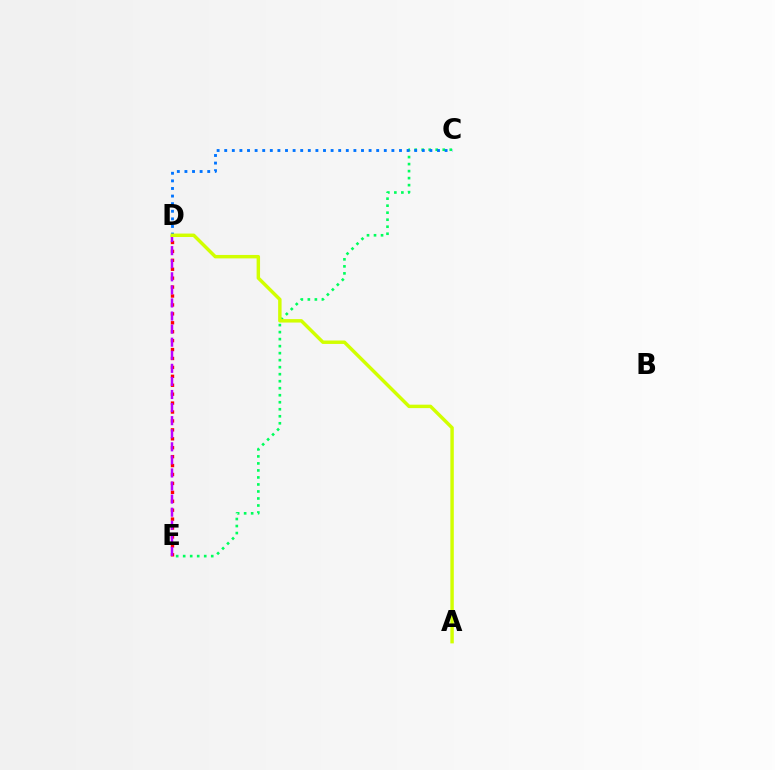{('D', 'E'): [{'color': '#ff0000', 'line_style': 'dotted', 'thickness': 2.42}, {'color': '#b900ff', 'line_style': 'dashed', 'thickness': 1.78}], ('C', 'E'): [{'color': '#00ff5c', 'line_style': 'dotted', 'thickness': 1.91}], ('C', 'D'): [{'color': '#0074ff', 'line_style': 'dotted', 'thickness': 2.06}], ('A', 'D'): [{'color': '#d1ff00', 'line_style': 'solid', 'thickness': 2.47}]}